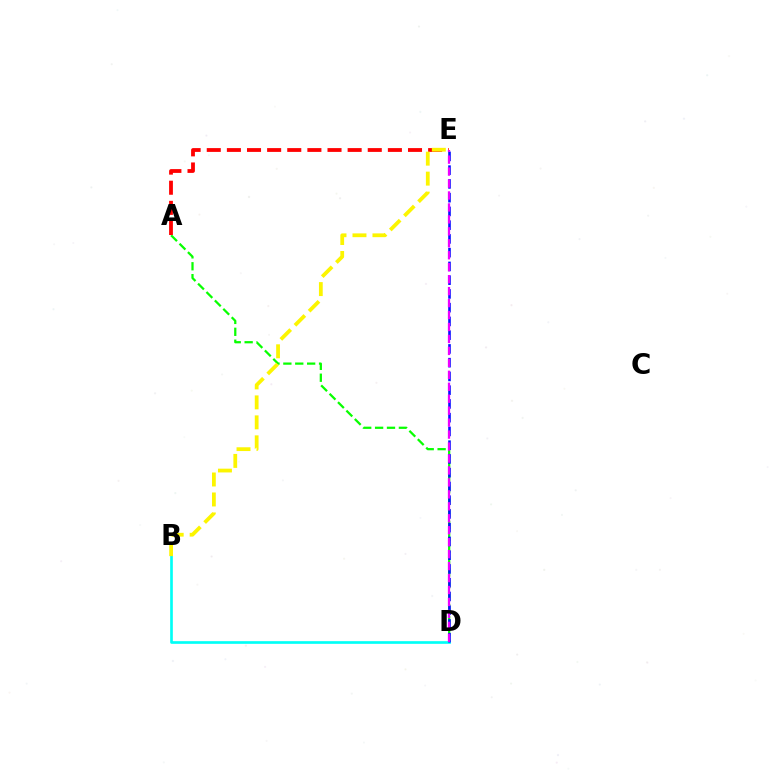{('A', 'D'): [{'color': '#08ff00', 'line_style': 'dashed', 'thickness': 1.62}], ('A', 'E'): [{'color': '#ff0000', 'line_style': 'dashed', 'thickness': 2.73}], ('B', 'D'): [{'color': '#00fff6', 'line_style': 'solid', 'thickness': 1.92}], ('B', 'E'): [{'color': '#fcf500', 'line_style': 'dashed', 'thickness': 2.71}], ('D', 'E'): [{'color': '#0010ff', 'line_style': 'dashed', 'thickness': 1.87}, {'color': '#ee00ff', 'line_style': 'dashed', 'thickness': 1.62}]}